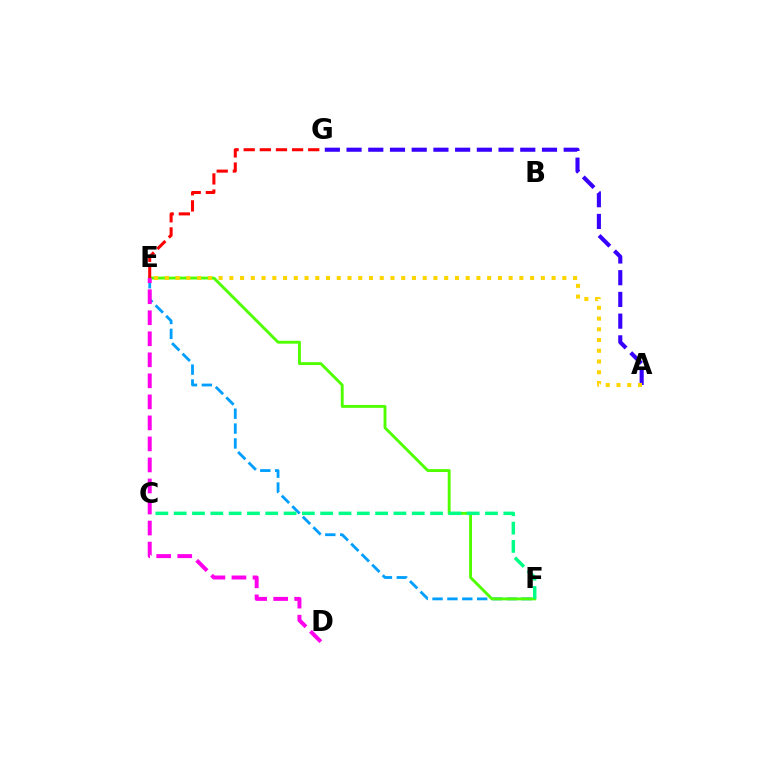{('E', 'F'): [{'color': '#009eff', 'line_style': 'dashed', 'thickness': 2.02}, {'color': '#4fff00', 'line_style': 'solid', 'thickness': 2.07}], ('A', 'G'): [{'color': '#3700ff', 'line_style': 'dashed', 'thickness': 2.95}], ('C', 'F'): [{'color': '#00ff86', 'line_style': 'dashed', 'thickness': 2.49}], ('A', 'E'): [{'color': '#ffd500', 'line_style': 'dotted', 'thickness': 2.92}], ('E', 'G'): [{'color': '#ff0000', 'line_style': 'dashed', 'thickness': 2.19}], ('D', 'E'): [{'color': '#ff00ed', 'line_style': 'dashed', 'thickness': 2.86}]}